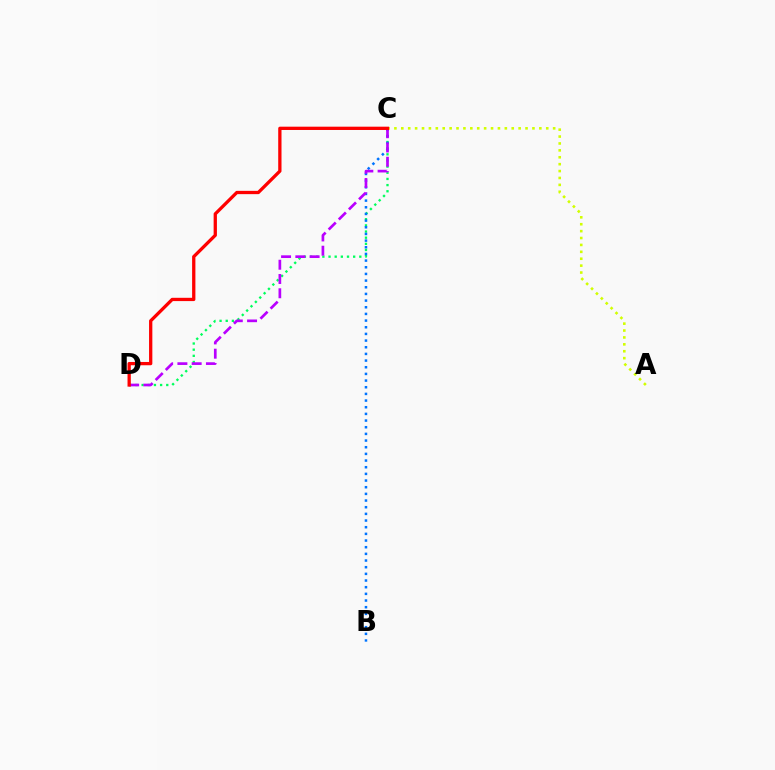{('C', 'D'): [{'color': '#00ff5c', 'line_style': 'dotted', 'thickness': 1.67}, {'color': '#b900ff', 'line_style': 'dashed', 'thickness': 1.94}, {'color': '#ff0000', 'line_style': 'solid', 'thickness': 2.37}], ('B', 'C'): [{'color': '#0074ff', 'line_style': 'dotted', 'thickness': 1.81}], ('A', 'C'): [{'color': '#d1ff00', 'line_style': 'dotted', 'thickness': 1.88}]}